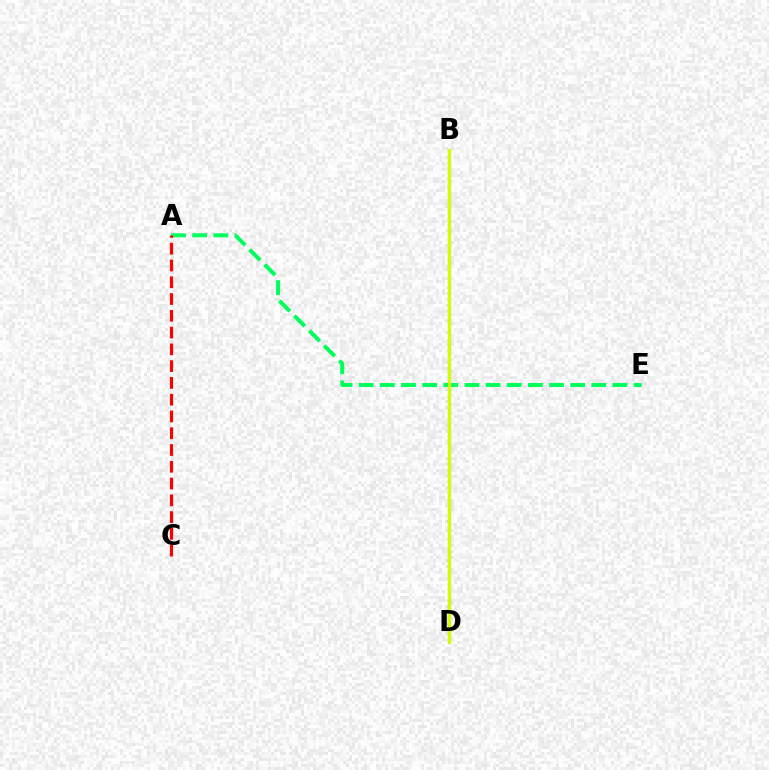{('A', 'E'): [{'color': '#00ff5c', 'line_style': 'dashed', 'thickness': 2.87}], ('B', 'D'): [{'color': '#0074ff', 'line_style': 'solid', 'thickness': 2.2}, {'color': '#b900ff', 'line_style': 'dotted', 'thickness': 1.55}, {'color': '#d1ff00', 'line_style': 'solid', 'thickness': 2.34}], ('A', 'C'): [{'color': '#ff0000', 'line_style': 'dashed', 'thickness': 2.28}]}